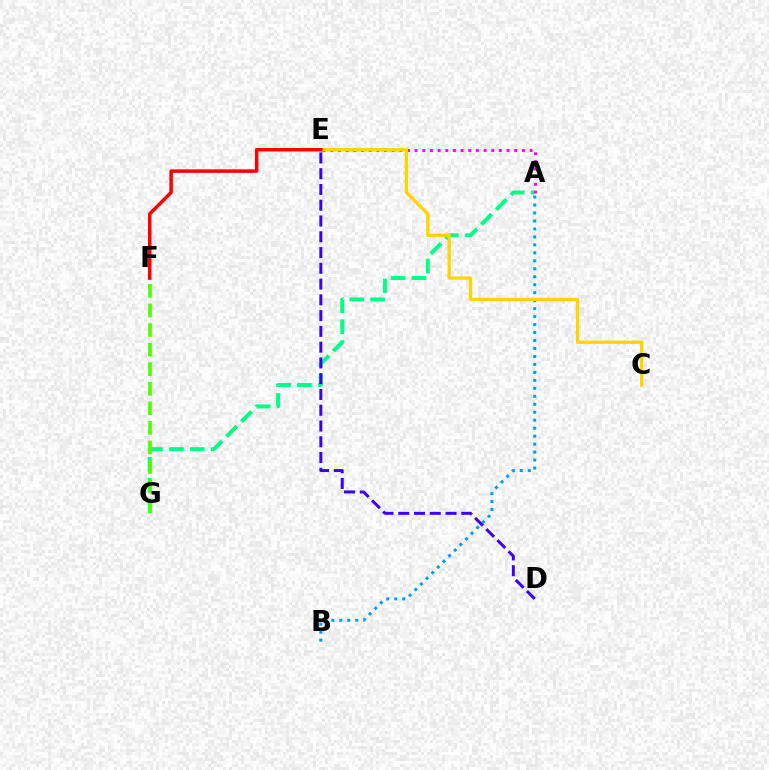{('A', 'G'): [{'color': '#00ff86', 'line_style': 'dashed', 'thickness': 2.84}], ('A', 'E'): [{'color': '#ff00ed', 'line_style': 'dotted', 'thickness': 2.08}], ('F', 'G'): [{'color': '#4fff00', 'line_style': 'dashed', 'thickness': 2.66}], ('A', 'B'): [{'color': '#009eff', 'line_style': 'dotted', 'thickness': 2.17}], ('D', 'E'): [{'color': '#3700ff', 'line_style': 'dashed', 'thickness': 2.14}], ('C', 'E'): [{'color': '#ffd500', 'line_style': 'solid', 'thickness': 2.36}], ('E', 'F'): [{'color': '#ff0000', 'line_style': 'solid', 'thickness': 2.51}]}